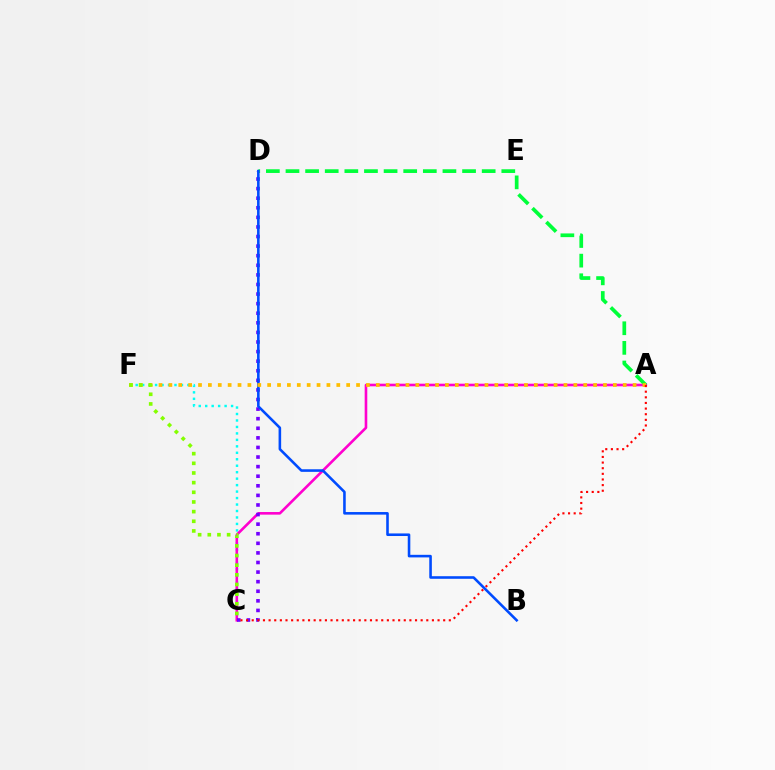{('C', 'F'): [{'color': '#00fff6', 'line_style': 'dotted', 'thickness': 1.76}, {'color': '#84ff00', 'line_style': 'dotted', 'thickness': 2.62}], ('A', 'C'): [{'color': '#ff00cf', 'line_style': 'solid', 'thickness': 1.89}, {'color': '#ff0000', 'line_style': 'dotted', 'thickness': 1.53}], ('C', 'D'): [{'color': '#7200ff', 'line_style': 'dotted', 'thickness': 2.6}], ('A', 'D'): [{'color': '#00ff39', 'line_style': 'dashed', 'thickness': 2.67}], ('B', 'D'): [{'color': '#004bff', 'line_style': 'solid', 'thickness': 1.86}], ('A', 'F'): [{'color': '#ffbd00', 'line_style': 'dotted', 'thickness': 2.68}]}